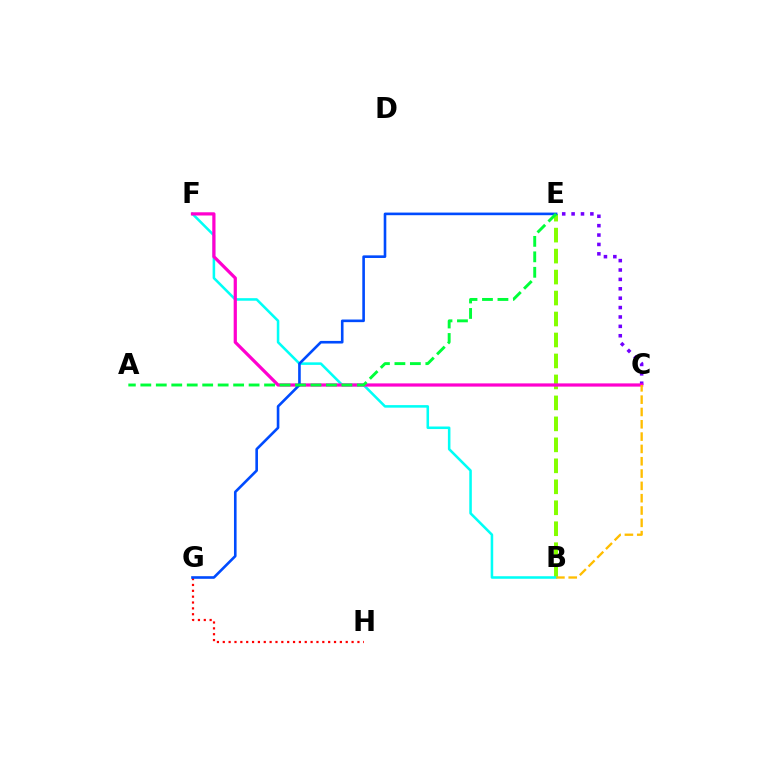{('B', 'E'): [{'color': '#84ff00', 'line_style': 'dashed', 'thickness': 2.85}], ('C', 'E'): [{'color': '#7200ff', 'line_style': 'dotted', 'thickness': 2.55}], ('B', 'F'): [{'color': '#00fff6', 'line_style': 'solid', 'thickness': 1.83}], ('C', 'F'): [{'color': '#ff00cf', 'line_style': 'solid', 'thickness': 2.32}], ('G', 'H'): [{'color': '#ff0000', 'line_style': 'dotted', 'thickness': 1.59}], ('E', 'G'): [{'color': '#004bff', 'line_style': 'solid', 'thickness': 1.89}], ('A', 'E'): [{'color': '#00ff39', 'line_style': 'dashed', 'thickness': 2.1}], ('B', 'C'): [{'color': '#ffbd00', 'line_style': 'dashed', 'thickness': 1.67}]}